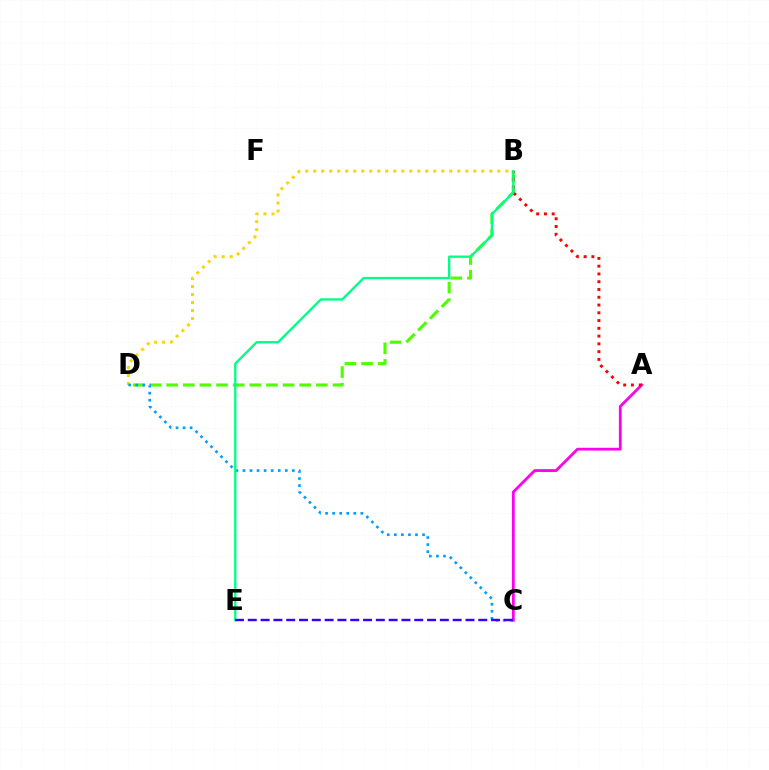{('B', 'D'): [{'color': '#4fff00', 'line_style': 'dashed', 'thickness': 2.26}, {'color': '#ffd500', 'line_style': 'dotted', 'thickness': 2.17}], ('A', 'C'): [{'color': '#ff00ed', 'line_style': 'solid', 'thickness': 2.01}], ('A', 'B'): [{'color': '#ff0000', 'line_style': 'dotted', 'thickness': 2.11}], ('C', 'D'): [{'color': '#009eff', 'line_style': 'dotted', 'thickness': 1.92}], ('B', 'E'): [{'color': '#00ff86', 'line_style': 'solid', 'thickness': 1.68}], ('C', 'E'): [{'color': '#3700ff', 'line_style': 'dashed', 'thickness': 1.74}]}